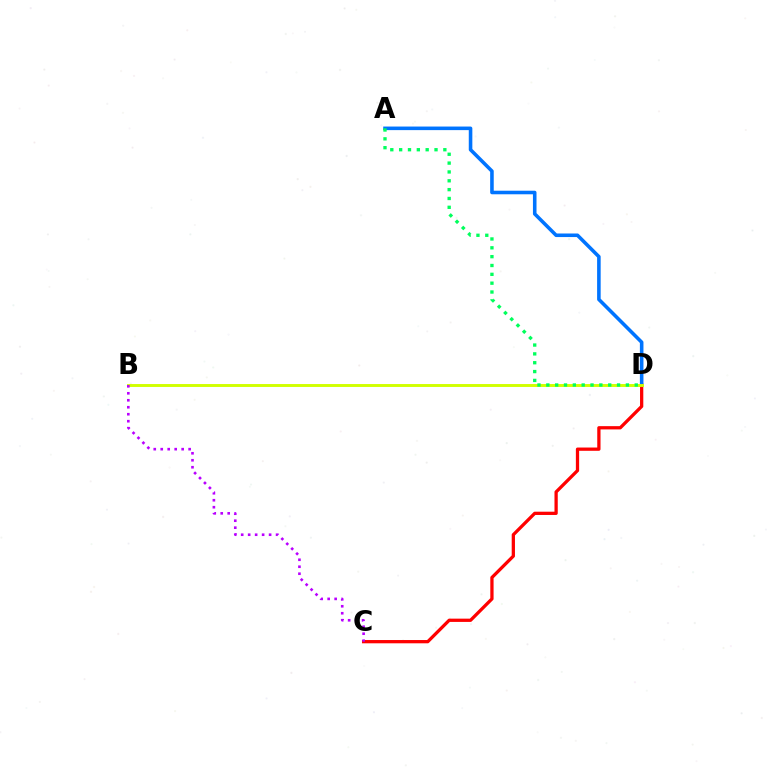{('C', 'D'): [{'color': '#ff0000', 'line_style': 'solid', 'thickness': 2.35}], ('A', 'D'): [{'color': '#0074ff', 'line_style': 'solid', 'thickness': 2.57}, {'color': '#00ff5c', 'line_style': 'dotted', 'thickness': 2.4}], ('B', 'D'): [{'color': '#d1ff00', 'line_style': 'solid', 'thickness': 2.1}], ('B', 'C'): [{'color': '#b900ff', 'line_style': 'dotted', 'thickness': 1.9}]}